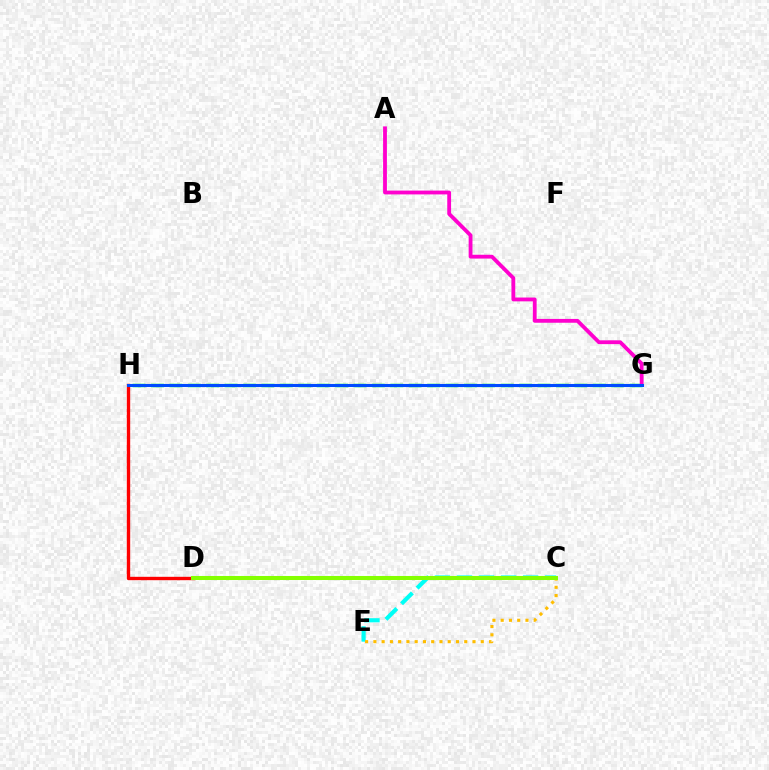{('C', 'E'): [{'color': '#00fff6', 'line_style': 'dashed', 'thickness': 3.0}, {'color': '#ffbd00', 'line_style': 'dotted', 'thickness': 2.24}], ('D', 'H'): [{'color': '#ff0000', 'line_style': 'solid', 'thickness': 2.43}], ('C', 'D'): [{'color': '#7200ff', 'line_style': 'solid', 'thickness': 2.68}, {'color': '#84ff00', 'line_style': 'solid', 'thickness': 2.91}], ('G', 'H'): [{'color': '#00ff39', 'line_style': 'dashed', 'thickness': 2.5}, {'color': '#004bff', 'line_style': 'solid', 'thickness': 2.2}], ('A', 'G'): [{'color': '#ff00cf', 'line_style': 'solid', 'thickness': 2.75}]}